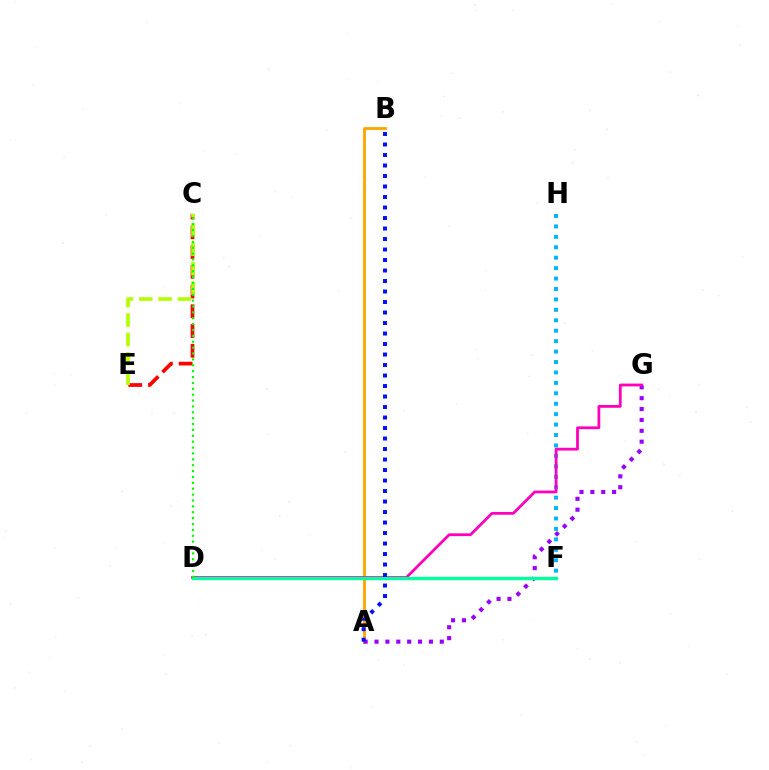{('C', 'E'): [{'color': '#ff0000', 'line_style': 'dashed', 'thickness': 2.68}, {'color': '#b3ff00', 'line_style': 'dashed', 'thickness': 2.63}], ('A', 'B'): [{'color': '#ffa500', 'line_style': 'solid', 'thickness': 2.05}, {'color': '#0010ff', 'line_style': 'dotted', 'thickness': 2.85}], ('F', 'H'): [{'color': '#00b5ff', 'line_style': 'dotted', 'thickness': 2.83}], ('A', 'G'): [{'color': '#9b00ff', 'line_style': 'dotted', 'thickness': 2.96}], ('D', 'G'): [{'color': '#ff00bd', 'line_style': 'solid', 'thickness': 2.0}], ('D', 'F'): [{'color': '#00ff9d', 'line_style': 'solid', 'thickness': 2.42}], ('C', 'D'): [{'color': '#08ff00', 'line_style': 'dotted', 'thickness': 1.6}]}